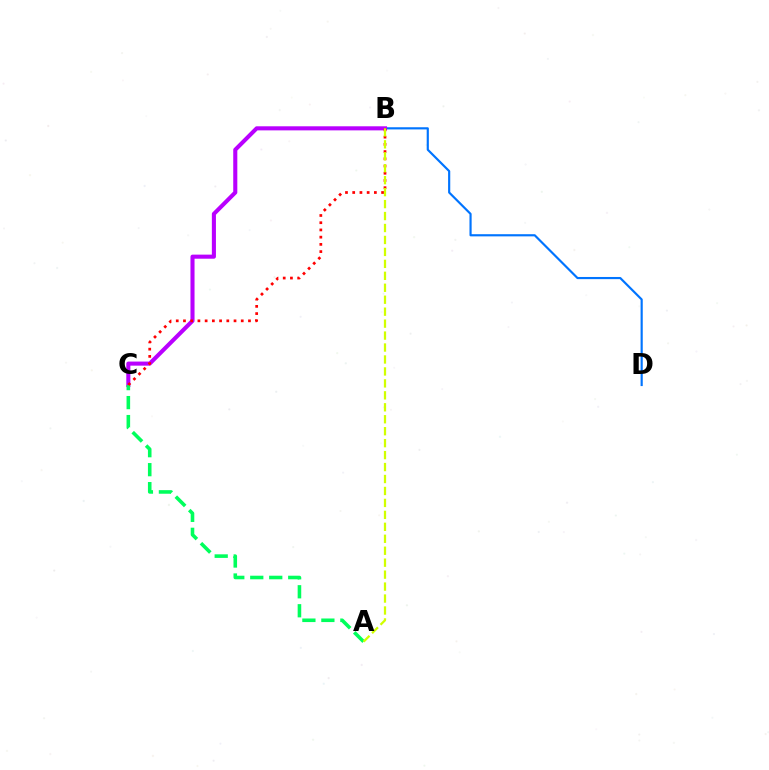{('B', 'D'): [{'color': '#0074ff', 'line_style': 'solid', 'thickness': 1.56}], ('B', 'C'): [{'color': '#b900ff', 'line_style': 'solid', 'thickness': 2.94}, {'color': '#ff0000', 'line_style': 'dotted', 'thickness': 1.96}], ('A', 'C'): [{'color': '#00ff5c', 'line_style': 'dashed', 'thickness': 2.58}], ('A', 'B'): [{'color': '#d1ff00', 'line_style': 'dashed', 'thickness': 1.62}]}